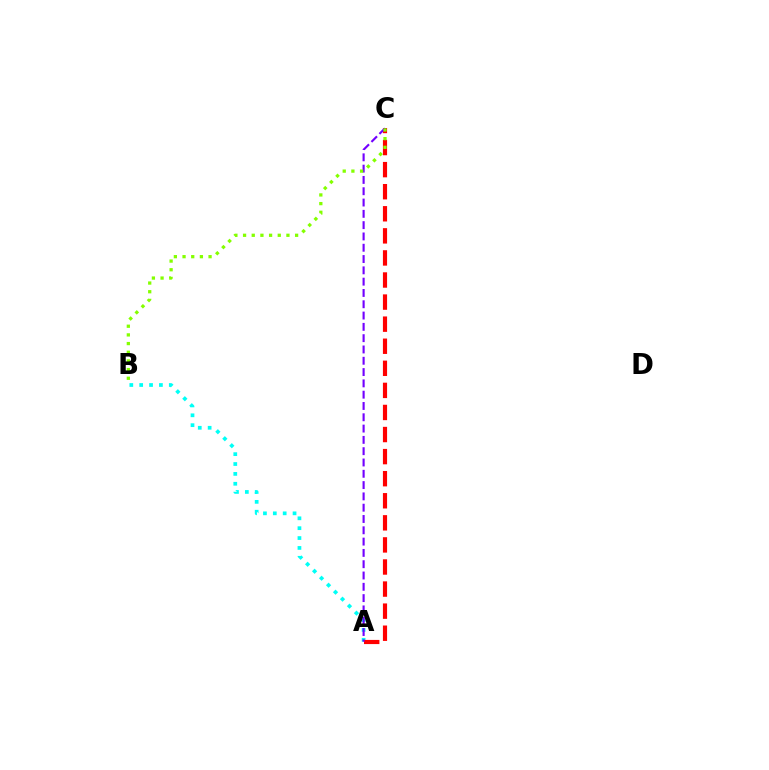{('A', 'B'): [{'color': '#00fff6', 'line_style': 'dotted', 'thickness': 2.68}], ('A', 'C'): [{'color': '#ff0000', 'line_style': 'dashed', 'thickness': 3.0}, {'color': '#7200ff', 'line_style': 'dashed', 'thickness': 1.54}], ('B', 'C'): [{'color': '#84ff00', 'line_style': 'dotted', 'thickness': 2.36}]}